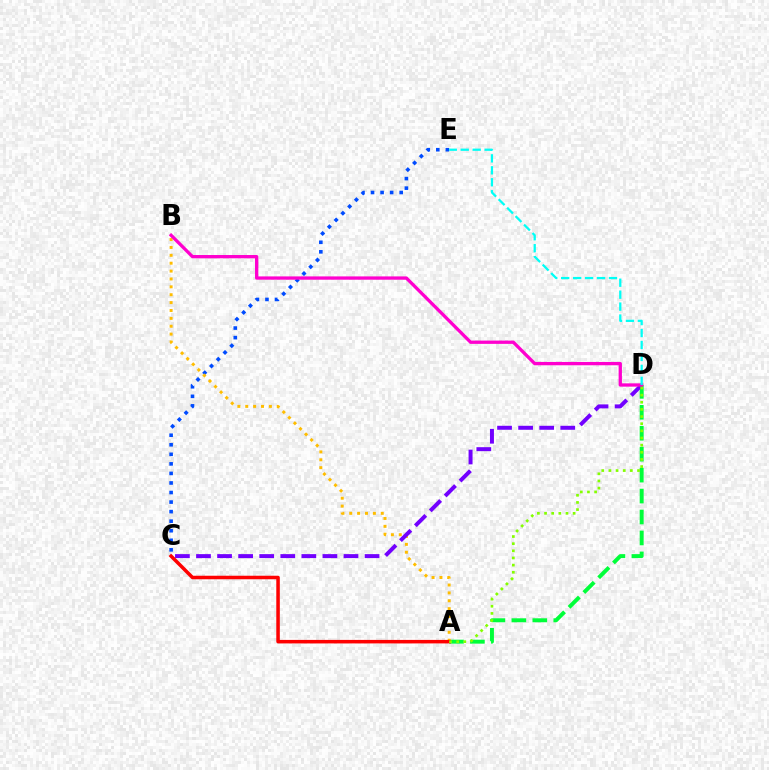{('C', 'E'): [{'color': '#004bff', 'line_style': 'dotted', 'thickness': 2.6}], ('A', 'D'): [{'color': '#00ff39', 'line_style': 'dashed', 'thickness': 2.85}, {'color': '#84ff00', 'line_style': 'dotted', 'thickness': 1.94}], ('A', 'B'): [{'color': '#ffbd00', 'line_style': 'dotted', 'thickness': 2.14}], ('C', 'D'): [{'color': '#7200ff', 'line_style': 'dashed', 'thickness': 2.86}], ('B', 'D'): [{'color': '#ff00cf', 'line_style': 'solid', 'thickness': 2.38}], ('A', 'C'): [{'color': '#ff0000', 'line_style': 'solid', 'thickness': 2.54}], ('D', 'E'): [{'color': '#00fff6', 'line_style': 'dashed', 'thickness': 1.62}]}